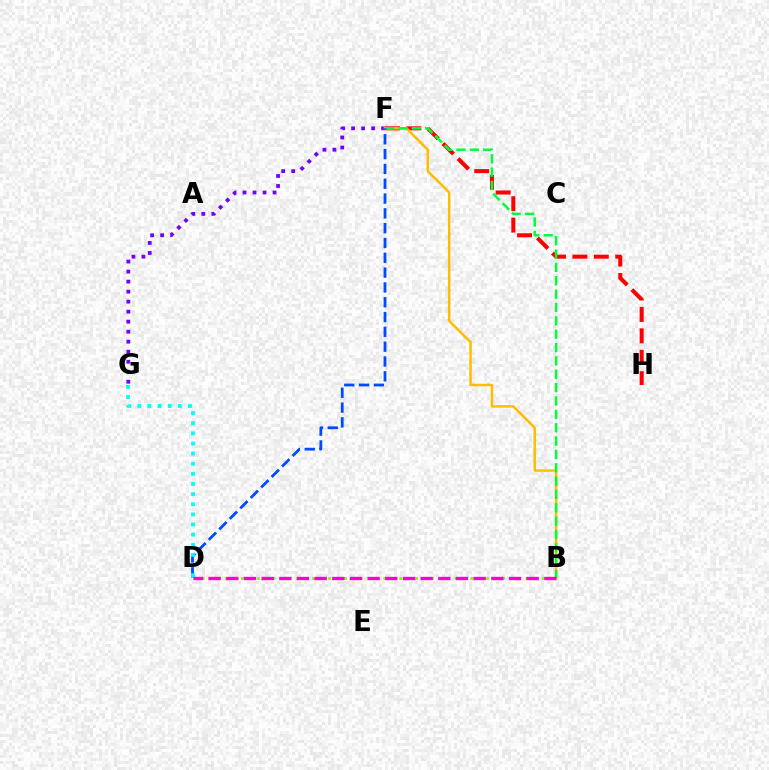{('F', 'H'): [{'color': '#ff0000', 'line_style': 'dashed', 'thickness': 2.91}], ('F', 'G'): [{'color': '#7200ff', 'line_style': 'dotted', 'thickness': 2.72}], ('B', 'D'): [{'color': '#84ff00', 'line_style': 'dotted', 'thickness': 2.15}, {'color': '#ff00cf', 'line_style': 'dashed', 'thickness': 2.4}], ('B', 'F'): [{'color': '#ffbd00', 'line_style': 'solid', 'thickness': 1.79}, {'color': '#00ff39', 'line_style': 'dashed', 'thickness': 1.81}], ('D', 'F'): [{'color': '#004bff', 'line_style': 'dashed', 'thickness': 2.01}], ('D', 'G'): [{'color': '#00fff6', 'line_style': 'dotted', 'thickness': 2.75}]}